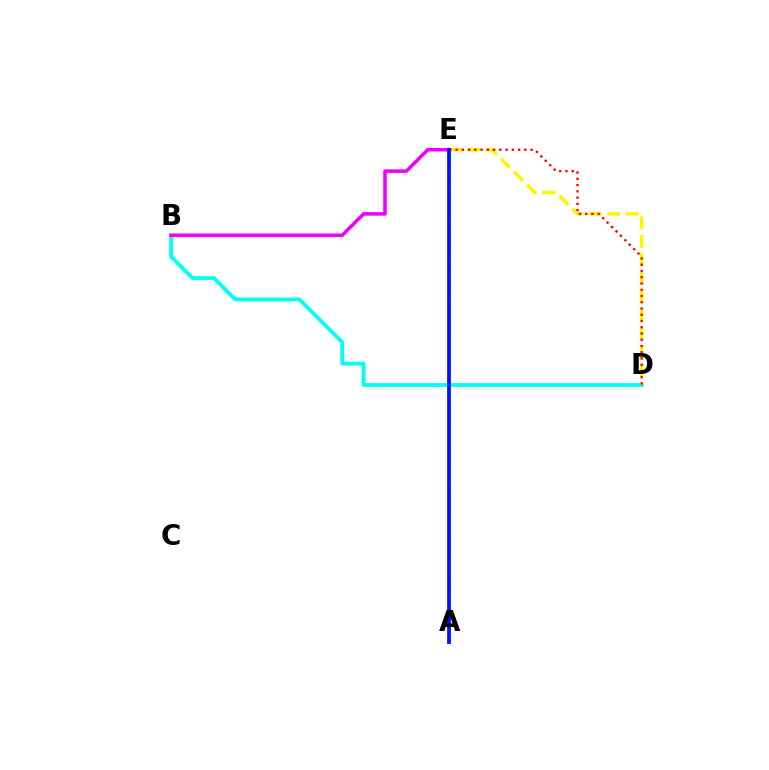{('B', 'D'): [{'color': '#00fff6', 'line_style': 'solid', 'thickness': 2.73}], ('D', 'E'): [{'color': '#fcf500', 'line_style': 'dashed', 'thickness': 2.51}, {'color': '#ff0000', 'line_style': 'dotted', 'thickness': 1.7}], ('B', 'E'): [{'color': '#ee00ff', 'line_style': 'solid', 'thickness': 2.55}], ('A', 'E'): [{'color': '#08ff00', 'line_style': 'dotted', 'thickness': 1.84}, {'color': '#0010ff', 'line_style': 'solid', 'thickness': 2.72}]}